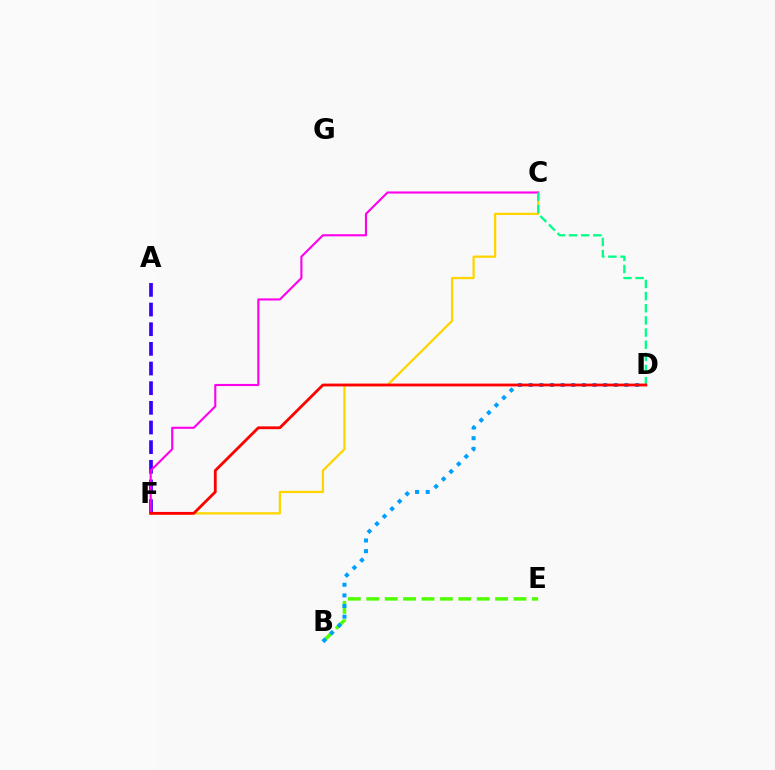{('C', 'F'): [{'color': '#ffd500', 'line_style': 'solid', 'thickness': 1.63}, {'color': '#ff00ed', 'line_style': 'solid', 'thickness': 1.53}], ('A', 'F'): [{'color': '#3700ff', 'line_style': 'dashed', 'thickness': 2.67}], ('B', 'E'): [{'color': '#4fff00', 'line_style': 'dashed', 'thickness': 2.5}], ('B', 'D'): [{'color': '#009eff', 'line_style': 'dotted', 'thickness': 2.89}], ('C', 'D'): [{'color': '#00ff86', 'line_style': 'dashed', 'thickness': 1.65}], ('D', 'F'): [{'color': '#ff0000', 'line_style': 'solid', 'thickness': 2.02}]}